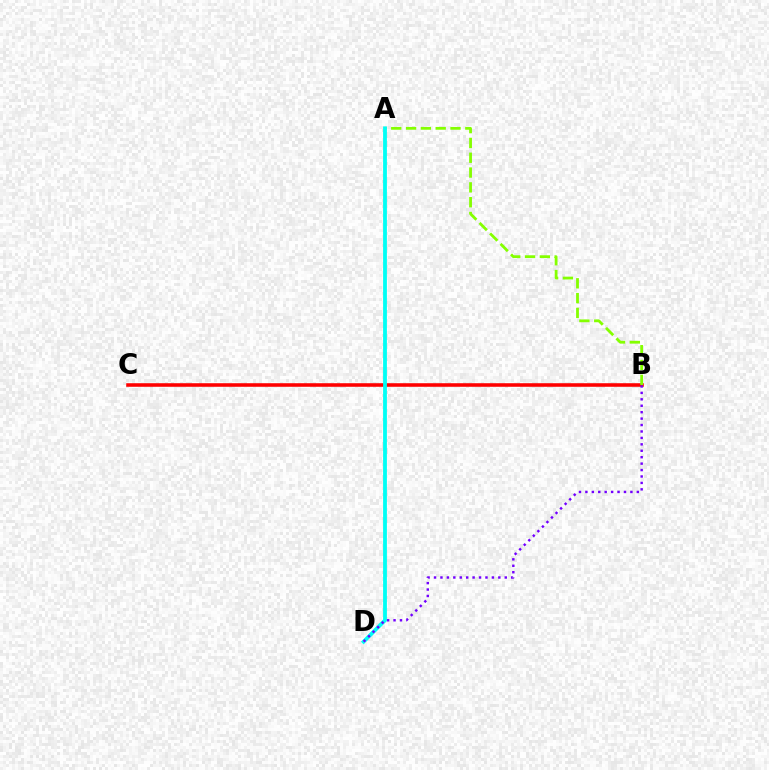{('B', 'C'): [{'color': '#ff0000', 'line_style': 'solid', 'thickness': 2.57}], ('A', 'B'): [{'color': '#84ff00', 'line_style': 'dashed', 'thickness': 2.01}], ('A', 'D'): [{'color': '#00fff6', 'line_style': 'solid', 'thickness': 2.74}], ('B', 'D'): [{'color': '#7200ff', 'line_style': 'dotted', 'thickness': 1.75}]}